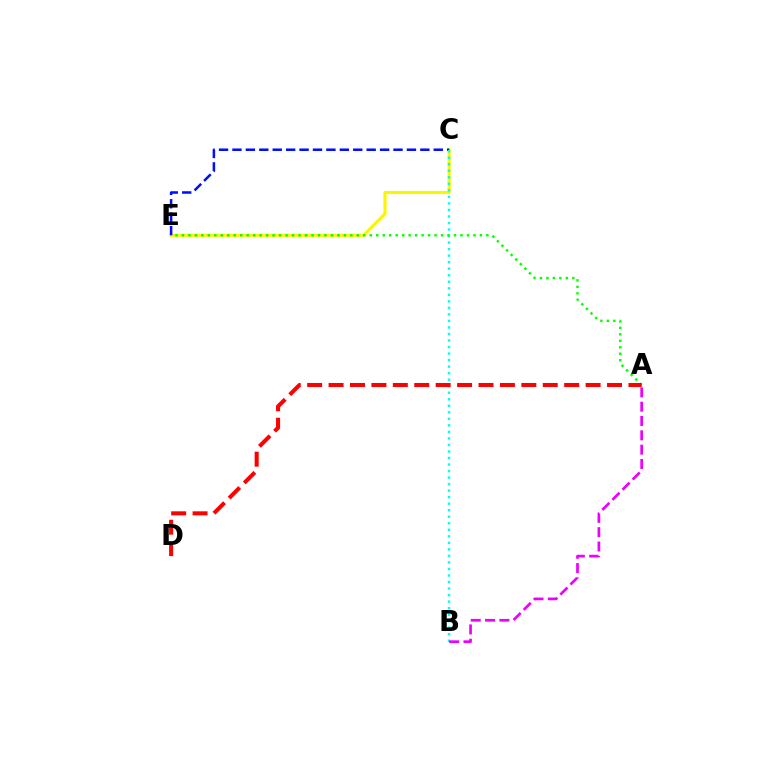{('C', 'E'): [{'color': '#fcf500', 'line_style': 'solid', 'thickness': 2.26}, {'color': '#0010ff', 'line_style': 'dashed', 'thickness': 1.82}], ('B', 'C'): [{'color': '#00fff6', 'line_style': 'dotted', 'thickness': 1.77}], ('A', 'E'): [{'color': '#08ff00', 'line_style': 'dotted', 'thickness': 1.76}], ('A', 'B'): [{'color': '#ee00ff', 'line_style': 'dashed', 'thickness': 1.95}], ('A', 'D'): [{'color': '#ff0000', 'line_style': 'dashed', 'thickness': 2.91}]}